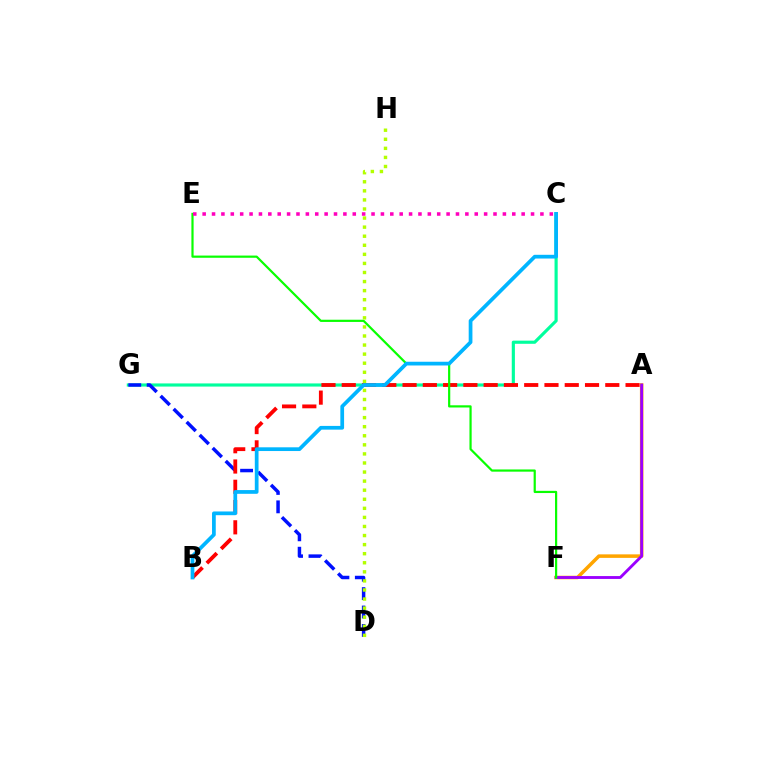{('C', 'G'): [{'color': '#00ff9d', 'line_style': 'solid', 'thickness': 2.27}], ('D', 'G'): [{'color': '#0010ff', 'line_style': 'dashed', 'thickness': 2.5}], ('A', 'B'): [{'color': '#ff0000', 'line_style': 'dashed', 'thickness': 2.75}], ('A', 'F'): [{'color': '#ffa500', 'line_style': 'solid', 'thickness': 2.53}, {'color': '#9b00ff', 'line_style': 'solid', 'thickness': 2.06}], ('E', 'F'): [{'color': '#08ff00', 'line_style': 'solid', 'thickness': 1.58}], ('D', 'H'): [{'color': '#b3ff00', 'line_style': 'dotted', 'thickness': 2.46}], ('C', 'E'): [{'color': '#ff00bd', 'line_style': 'dotted', 'thickness': 2.55}], ('B', 'C'): [{'color': '#00b5ff', 'line_style': 'solid', 'thickness': 2.69}]}